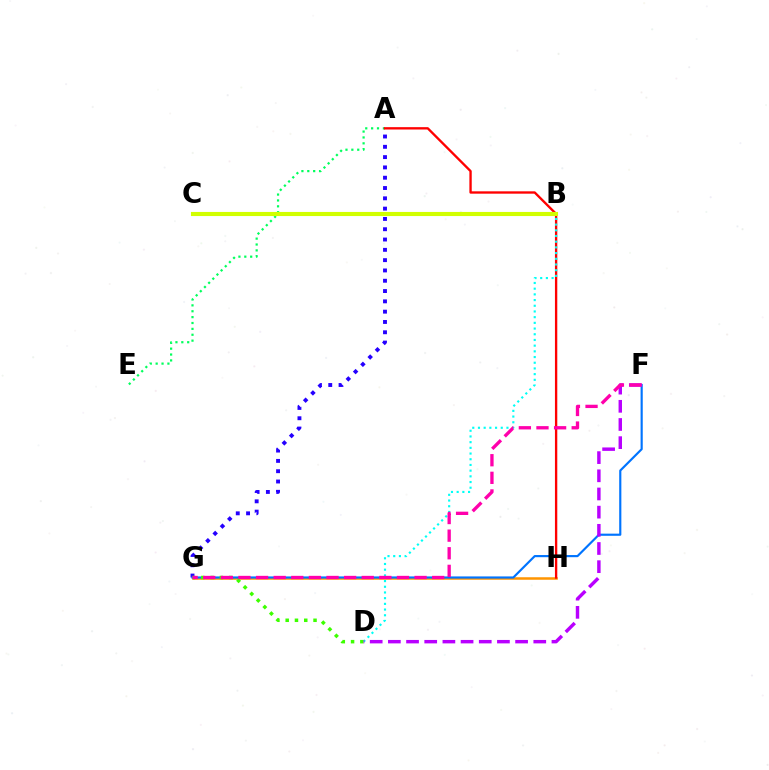{('A', 'E'): [{'color': '#00ff5c', 'line_style': 'dotted', 'thickness': 1.6}], ('G', 'H'): [{'color': '#ff9400', 'line_style': 'solid', 'thickness': 1.8}], ('A', 'H'): [{'color': '#ff0000', 'line_style': 'solid', 'thickness': 1.69}], ('B', 'D'): [{'color': '#00fff6', 'line_style': 'dotted', 'thickness': 1.55}], ('A', 'G'): [{'color': '#2500ff', 'line_style': 'dotted', 'thickness': 2.8}], ('F', 'G'): [{'color': '#0074ff', 'line_style': 'solid', 'thickness': 1.55}, {'color': '#ff00ac', 'line_style': 'dashed', 'thickness': 2.39}], ('D', 'G'): [{'color': '#3dff00', 'line_style': 'dotted', 'thickness': 2.52}], ('D', 'F'): [{'color': '#b900ff', 'line_style': 'dashed', 'thickness': 2.47}], ('B', 'C'): [{'color': '#d1ff00', 'line_style': 'solid', 'thickness': 2.96}]}